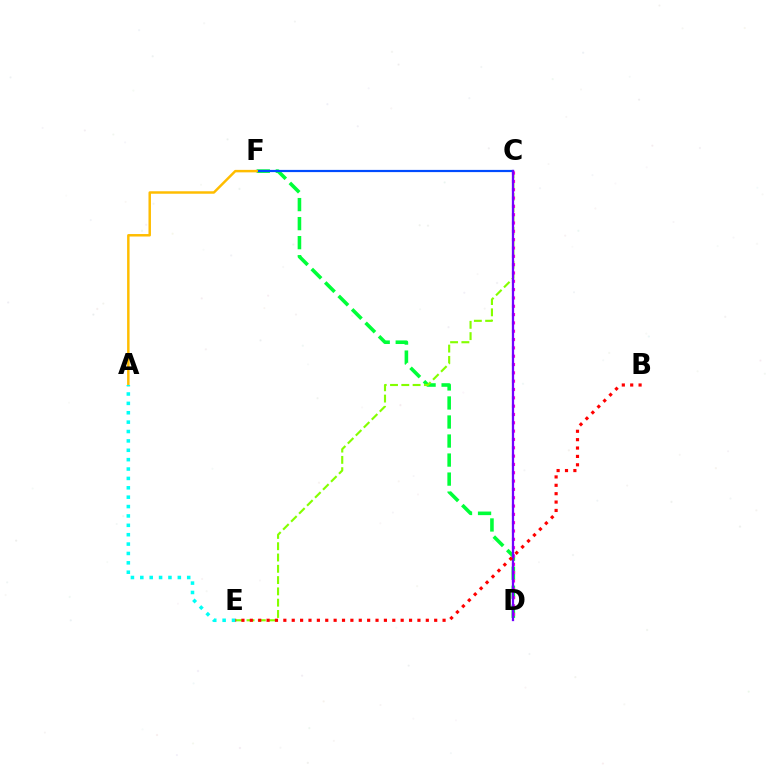{('D', 'F'): [{'color': '#00ff39', 'line_style': 'dashed', 'thickness': 2.59}], ('C', 'E'): [{'color': '#84ff00', 'line_style': 'dashed', 'thickness': 1.53}], ('C', 'F'): [{'color': '#004bff', 'line_style': 'solid', 'thickness': 1.58}], ('C', 'D'): [{'color': '#ff00cf', 'line_style': 'dotted', 'thickness': 2.26}, {'color': '#7200ff', 'line_style': 'solid', 'thickness': 1.64}], ('B', 'E'): [{'color': '#ff0000', 'line_style': 'dotted', 'thickness': 2.28}], ('A', 'F'): [{'color': '#ffbd00', 'line_style': 'solid', 'thickness': 1.78}], ('A', 'E'): [{'color': '#00fff6', 'line_style': 'dotted', 'thickness': 2.55}]}